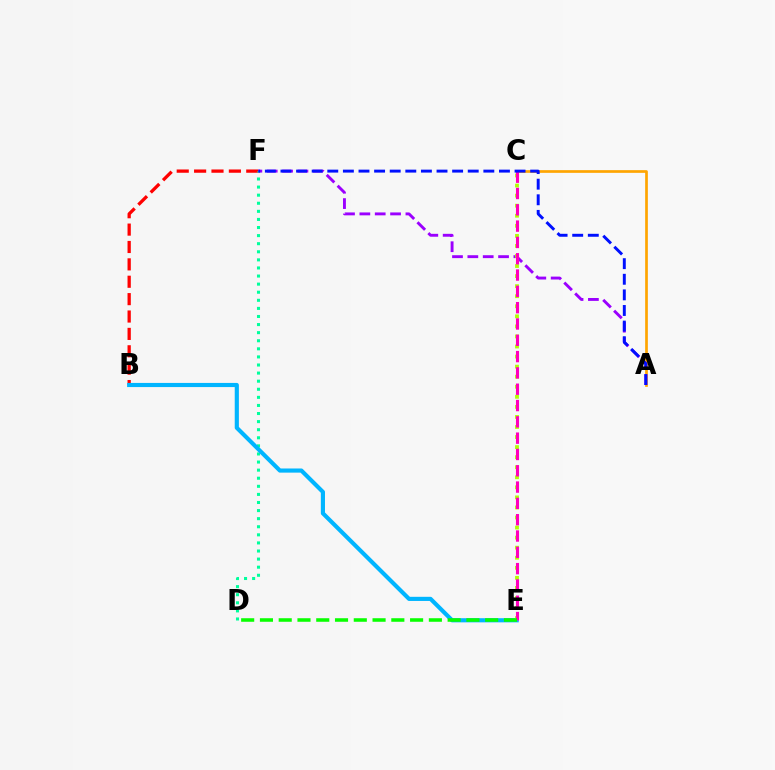{('B', 'F'): [{'color': '#ff0000', 'line_style': 'dashed', 'thickness': 2.36}], ('A', 'C'): [{'color': '#ffa500', 'line_style': 'solid', 'thickness': 1.93}], ('A', 'F'): [{'color': '#9b00ff', 'line_style': 'dashed', 'thickness': 2.09}, {'color': '#0010ff', 'line_style': 'dashed', 'thickness': 2.12}], ('D', 'F'): [{'color': '#00ff9d', 'line_style': 'dotted', 'thickness': 2.2}], ('B', 'E'): [{'color': '#00b5ff', 'line_style': 'solid', 'thickness': 2.98}], ('C', 'E'): [{'color': '#b3ff00', 'line_style': 'dotted', 'thickness': 2.73}, {'color': '#ff00bd', 'line_style': 'dashed', 'thickness': 2.22}], ('D', 'E'): [{'color': '#08ff00', 'line_style': 'dashed', 'thickness': 2.55}]}